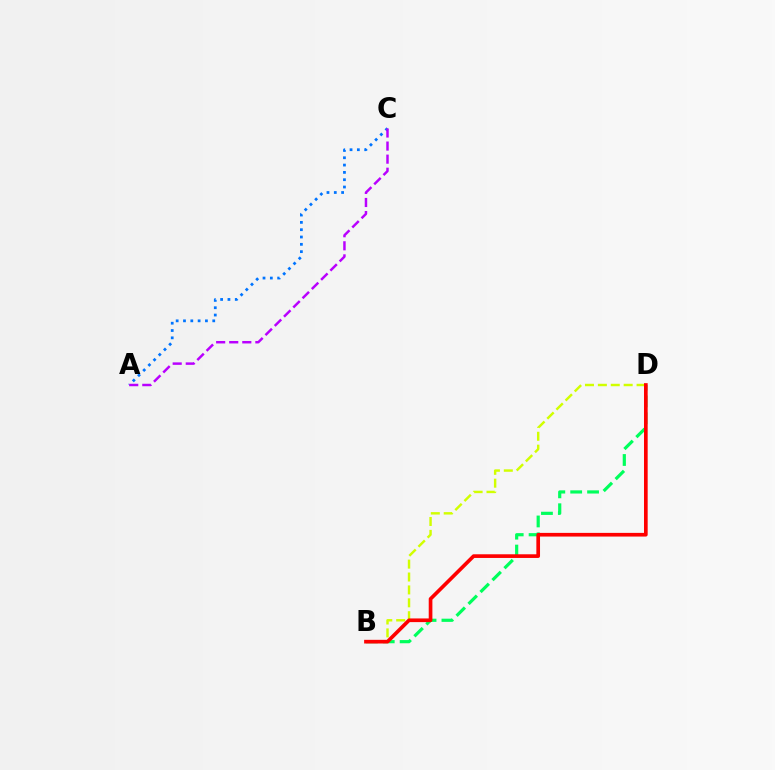{('B', 'D'): [{'color': '#00ff5c', 'line_style': 'dashed', 'thickness': 2.29}, {'color': '#d1ff00', 'line_style': 'dashed', 'thickness': 1.75}, {'color': '#ff0000', 'line_style': 'solid', 'thickness': 2.64}], ('A', 'C'): [{'color': '#0074ff', 'line_style': 'dotted', 'thickness': 1.99}, {'color': '#b900ff', 'line_style': 'dashed', 'thickness': 1.78}]}